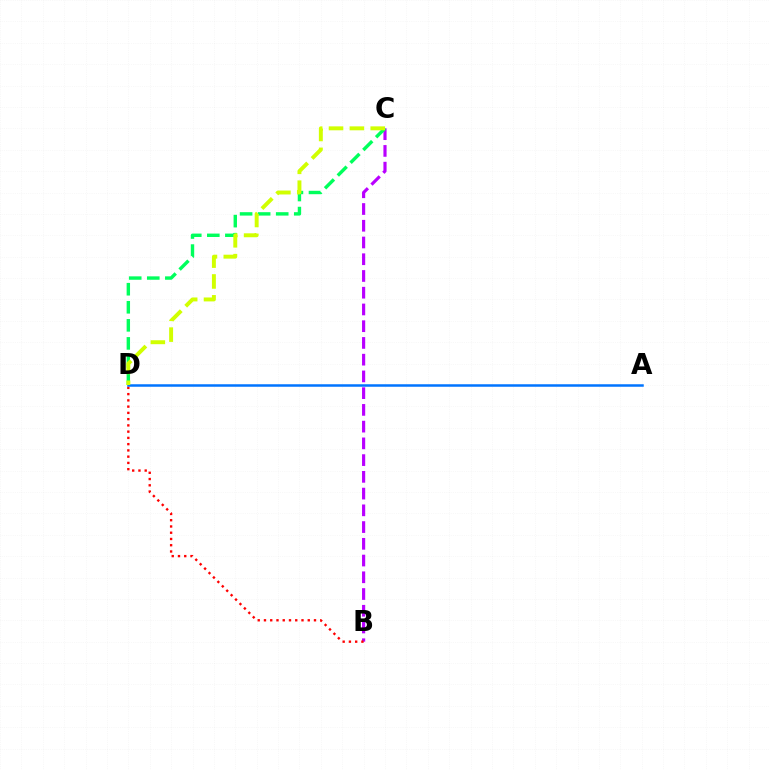{('B', 'C'): [{'color': '#b900ff', 'line_style': 'dashed', 'thickness': 2.27}], ('C', 'D'): [{'color': '#00ff5c', 'line_style': 'dashed', 'thickness': 2.45}, {'color': '#d1ff00', 'line_style': 'dashed', 'thickness': 2.83}], ('B', 'D'): [{'color': '#ff0000', 'line_style': 'dotted', 'thickness': 1.7}], ('A', 'D'): [{'color': '#0074ff', 'line_style': 'solid', 'thickness': 1.8}]}